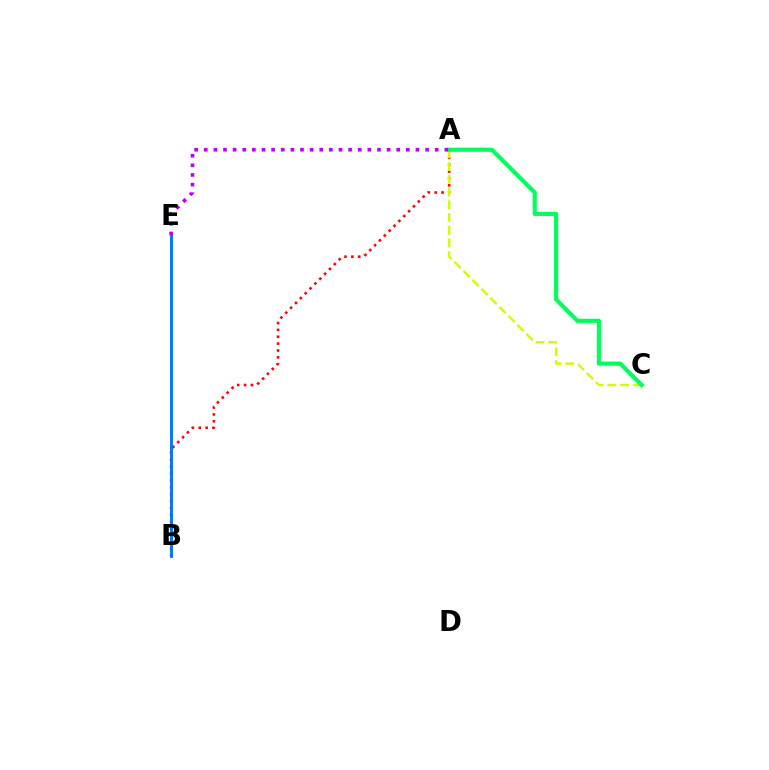{('A', 'B'): [{'color': '#ff0000', 'line_style': 'dotted', 'thickness': 1.87}], ('A', 'C'): [{'color': '#d1ff00', 'line_style': 'dashed', 'thickness': 1.73}, {'color': '#00ff5c', 'line_style': 'solid', 'thickness': 3.0}], ('B', 'E'): [{'color': '#0074ff', 'line_style': 'solid', 'thickness': 2.07}], ('A', 'E'): [{'color': '#b900ff', 'line_style': 'dotted', 'thickness': 2.61}]}